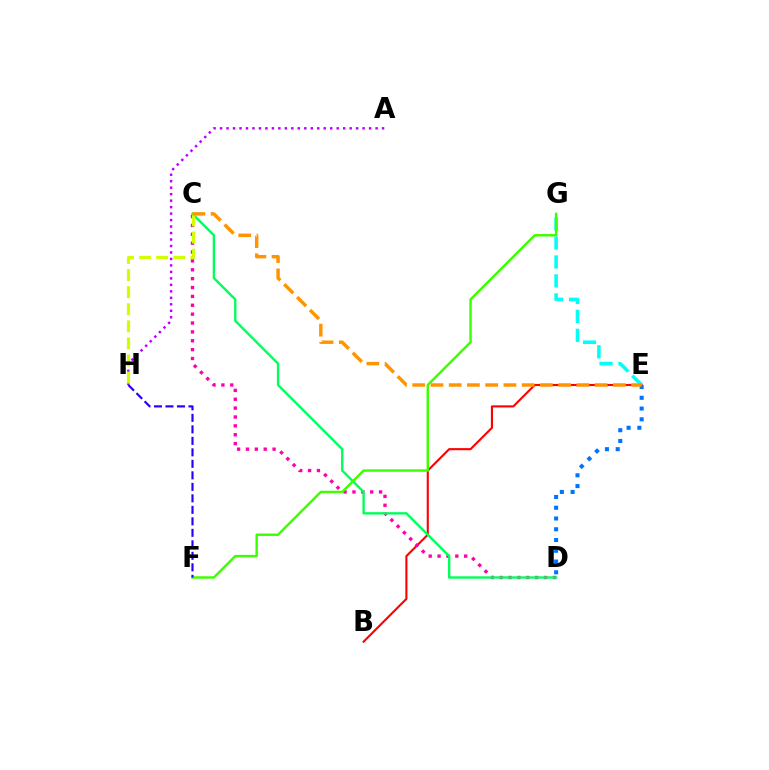{('B', 'E'): [{'color': '#ff0000', 'line_style': 'solid', 'thickness': 1.51}], ('A', 'H'): [{'color': '#b900ff', 'line_style': 'dotted', 'thickness': 1.76}], ('C', 'D'): [{'color': '#ff00ac', 'line_style': 'dotted', 'thickness': 2.41}, {'color': '#00ff5c', 'line_style': 'solid', 'thickness': 1.71}], ('E', 'G'): [{'color': '#00fff6', 'line_style': 'dashed', 'thickness': 2.57}], ('C', 'H'): [{'color': '#d1ff00', 'line_style': 'dashed', 'thickness': 2.32}], ('F', 'G'): [{'color': '#3dff00', 'line_style': 'solid', 'thickness': 1.76}], ('D', 'E'): [{'color': '#0074ff', 'line_style': 'dotted', 'thickness': 2.92}], ('C', 'E'): [{'color': '#ff9400', 'line_style': 'dashed', 'thickness': 2.48}], ('F', 'H'): [{'color': '#2500ff', 'line_style': 'dashed', 'thickness': 1.56}]}